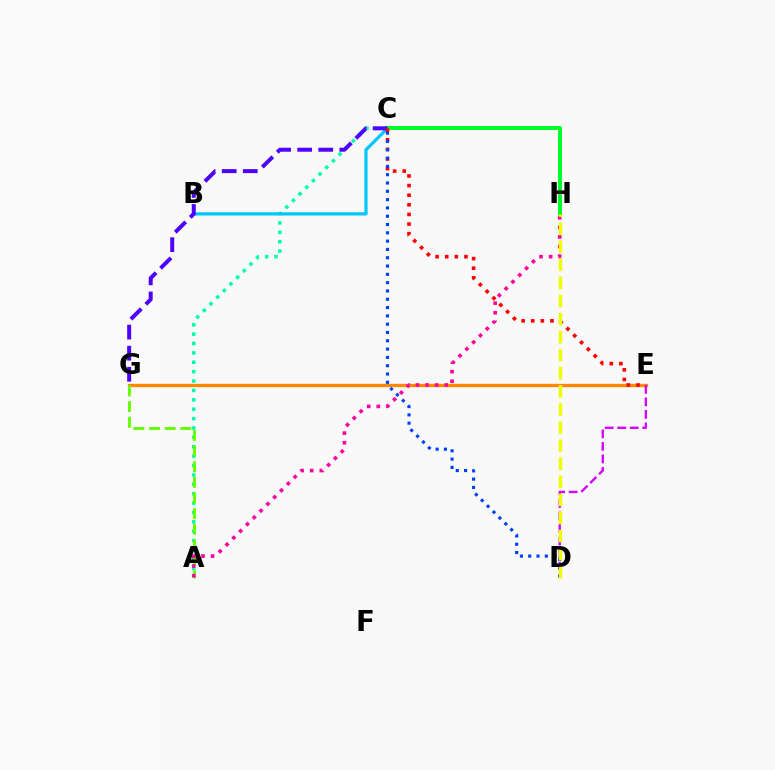{('A', 'C'): [{'color': '#00ffaf', 'line_style': 'dotted', 'thickness': 2.55}], ('B', 'C'): [{'color': '#00c7ff', 'line_style': 'solid', 'thickness': 2.34}], ('E', 'G'): [{'color': '#ff8800', 'line_style': 'solid', 'thickness': 2.38}], ('C', 'H'): [{'color': '#00ff27', 'line_style': 'solid', 'thickness': 2.86}], ('A', 'G'): [{'color': '#66ff00', 'line_style': 'dashed', 'thickness': 2.12}], ('D', 'E'): [{'color': '#d600ff', 'line_style': 'dashed', 'thickness': 1.7}], ('C', 'G'): [{'color': '#4f00ff', 'line_style': 'dashed', 'thickness': 2.86}], ('A', 'H'): [{'color': '#ff00a0', 'line_style': 'dotted', 'thickness': 2.61}], ('C', 'E'): [{'color': '#ff0000', 'line_style': 'dotted', 'thickness': 2.61}], ('C', 'D'): [{'color': '#003fff', 'line_style': 'dotted', 'thickness': 2.26}], ('D', 'H'): [{'color': '#eeff00', 'line_style': 'dashed', 'thickness': 2.46}]}